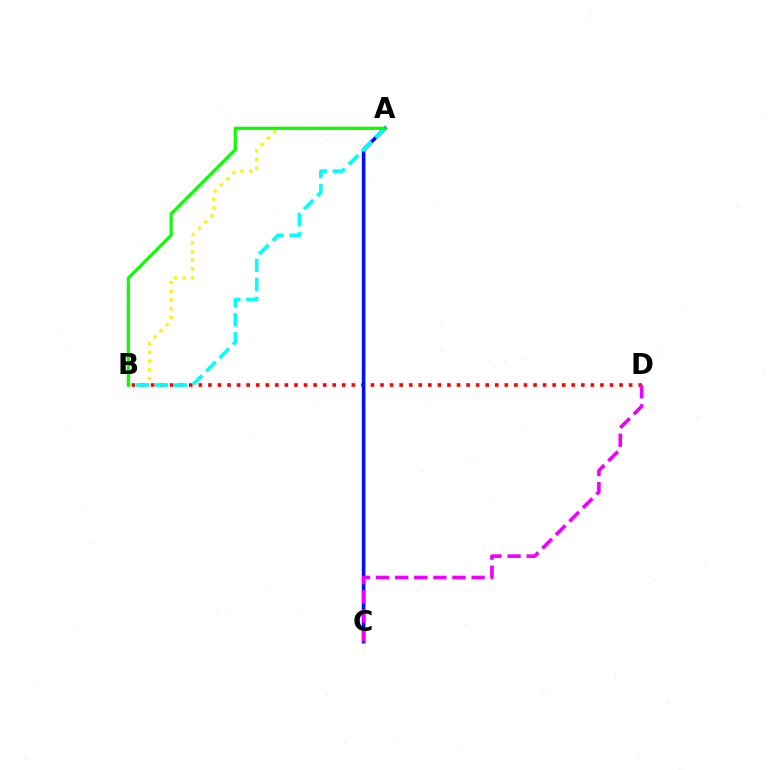{('B', 'D'): [{'color': '#ff0000', 'line_style': 'dotted', 'thickness': 2.6}], ('A', 'C'): [{'color': '#0010ff', 'line_style': 'solid', 'thickness': 2.6}], ('A', 'B'): [{'color': '#fcf500', 'line_style': 'dotted', 'thickness': 2.37}, {'color': '#00fff6', 'line_style': 'dashed', 'thickness': 2.58}, {'color': '#08ff00', 'line_style': 'solid', 'thickness': 2.29}], ('C', 'D'): [{'color': '#ee00ff', 'line_style': 'dashed', 'thickness': 2.6}]}